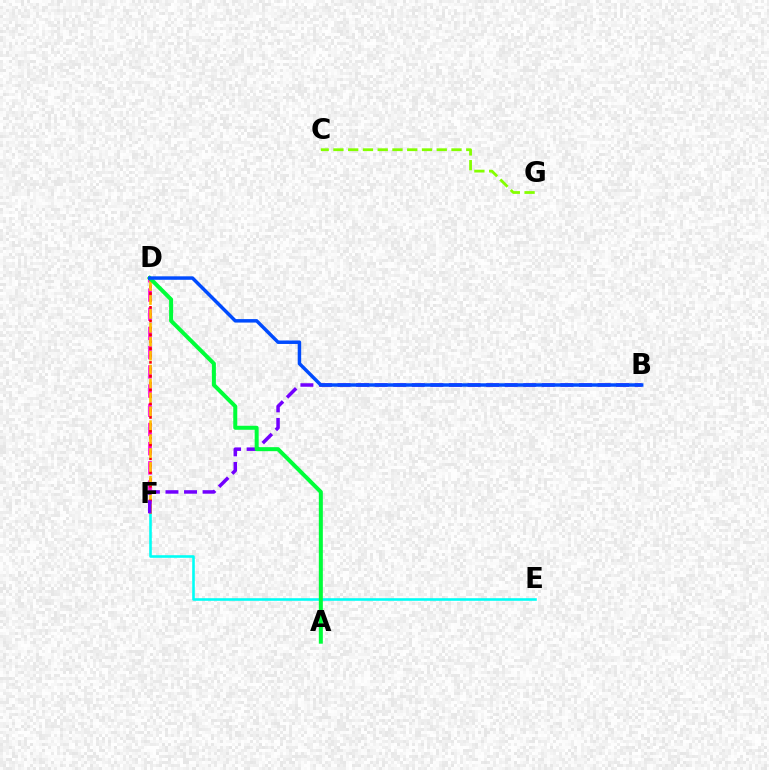{('D', 'F'): [{'color': '#ff00cf', 'line_style': 'dashed', 'thickness': 2.61}, {'color': '#ff0000', 'line_style': 'dotted', 'thickness': 1.87}, {'color': '#ffbd00', 'line_style': 'dashed', 'thickness': 1.89}], ('E', 'F'): [{'color': '#00fff6', 'line_style': 'solid', 'thickness': 1.87}], ('B', 'F'): [{'color': '#7200ff', 'line_style': 'dashed', 'thickness': 2.52}], ('A', 'D'): [{'color': '#00ff39', 'line_style': 'solid', 'thickness': 2.89}], ('B', 'D'): [{'color': '#004bff', 'line_style': 'solid', 'thickness': 2.5}], ('C', 'G'): [{'color': '#84ff00', 'line_style': 'dashed', 'thickness': 2.01}]}